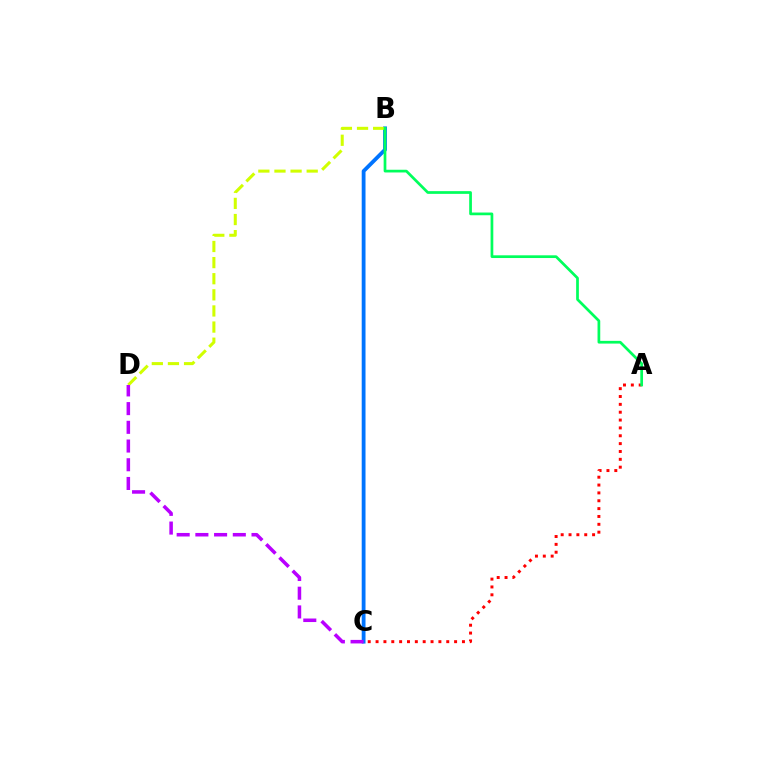{('B', 'C'): [{'color': '#0074ff', 'line_style': 'solid', 'thickness': 2.74}], ('B', 'D'): [{'color': '#d1ff00', 'line_style': 'dashed', 'thickness': 2.19}], ('A', 'C'): [{'color': '#ff0000', 'line_style': 'dotted', 'thickness': 2.13}], ('A', 'B'): [{'color': '#00ff5c', 'line_style': 'solid', 'thickness': 1.96}], ('C', 'D'): [{'color': '#b900ff', 'line_style': 'dashed', 'thickness': 2.54}]}